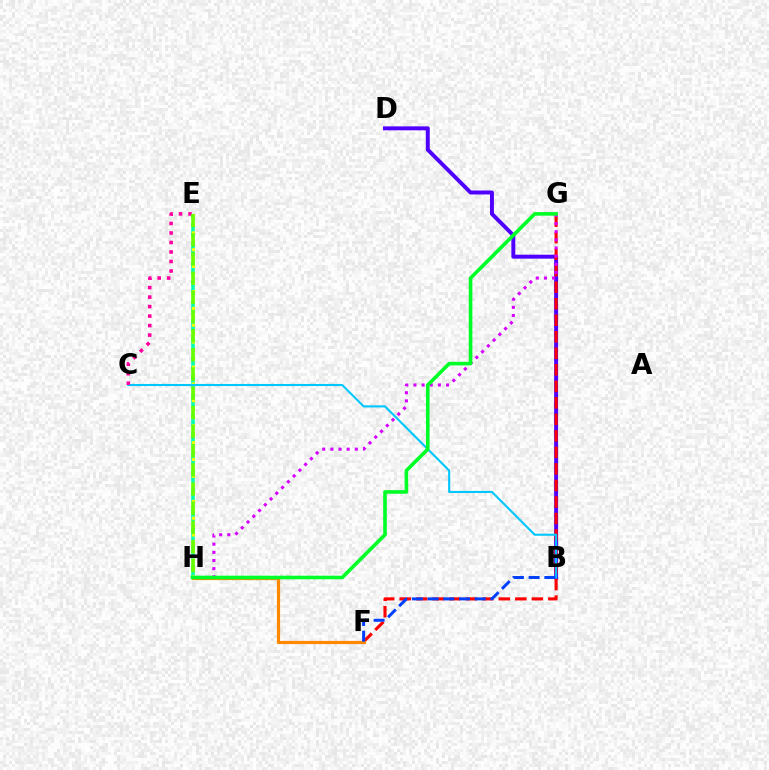{('B', 'D'): [{'color': '#4f00ff', 'line_style': 'solid', 'thickness': 2.84}], ('E', 'H'): [{'color': '#00ffaf', 'line_style': 'dashed', 'thickness': 2.58}, {'color': '#eeff00', 'line_style': 'dotted', 'thickness': 2.28}, {'color': '#66ff00', 'line_style': 'dashed', 'thickness': 2.6}], ('F', 'G'): [{'color': '#ff0000', 'line_style': 'dashed', 'thickness': 2.24}], ('G', 'H'): [{'color': '#d600ff', 'line_style': 'dotted', 'thickness': 2.21}, {'color': '#00ff27', 'line_style': 'solid', 'thickness': 2.6}], ('F', 'H'): [{'color': '#ff8800', 'line_style': 'solid', 'thickness': 2.3}], ('B', 'C'): [{'color': '#00c7ff', 'line_style': 'solid', 'thickness': 1.51}], ('B', 'F'): [{'color': '#003fff', 'line_style': 'dashed', 'thickness': 2.13}], ('C', 'E'): [{'color': '#ff00a0', 'line_style': 'dotted', 'thickness': 2.58}]}